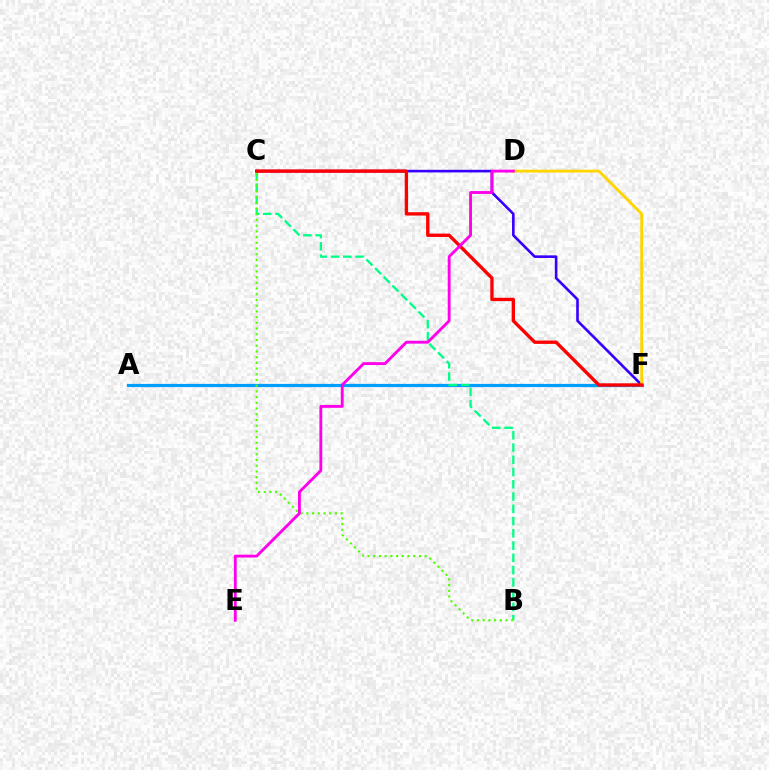{('C', 'F'): [{'color': '#3700ff', 'line_style': 'solid', 'thickness': 1.89}, {'color': '#ff0000', 'line_style': 'solid', 'thickness': 2.41}], ('A', 'F'): [{'color': '#009eff', 'line_style': 'solid', 'thickness': 2.32}], ('B', 'C'): [{'color': '#00ff86', 'line_style': 'dashed', 'thickness': 1.67}, {'color': '#4fff00', 'line_style': 'dotted', 'thickness': 1.55}], ('D', 'F'): [{'color': '#ffd500', 'line_style': 'solid', 'thickness': 2.05}], ('D', 'E'): [{'color': '#ff00ed', 'line_style': 'solid', 'thickness': 2.06}]}